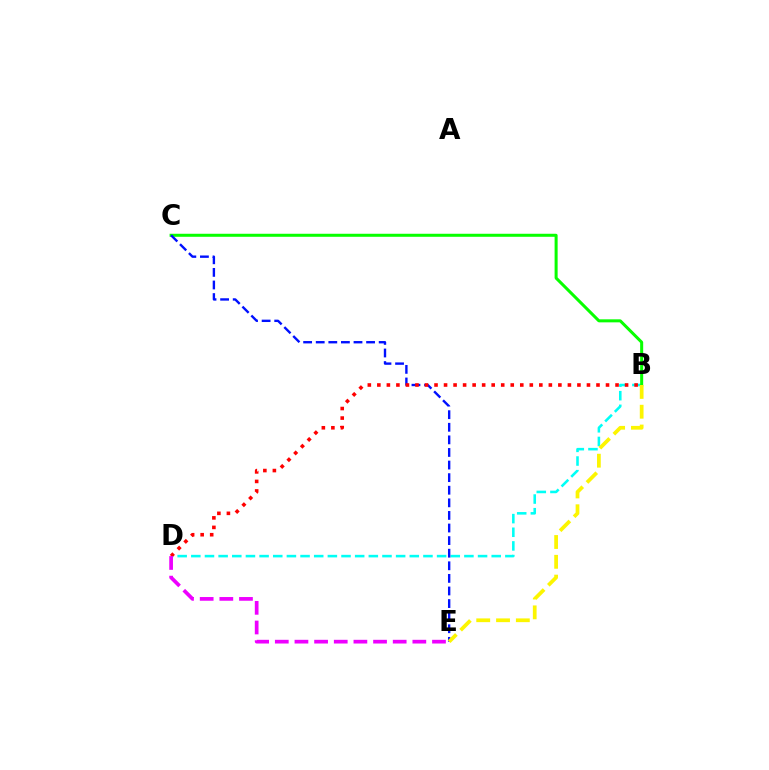{('B', 'D'): [{'color': '#00fff6', 'line_style': 'dashed', 'thickness': 1.85}, {'color': '#ff0000', 'line_style': 'dotted', 'thickness': 2.59}], ('B', 'C'): [{'color': '#08ff00', 'line_style': 'solid', 'thickness': 2.18}], ('C', 'E'): [{'color': '#0010ff', 'line_style': 'dashed', 'thickness': 1.71}], ('D', 'E'): [{'color': '#ee00ff', 'line_style': 'dashed', 'thickness': 2.67}], ('B', 'E'): [{'color': '#fcf500', 'line_style': 'dashed', 'thickness': 2.69}]}